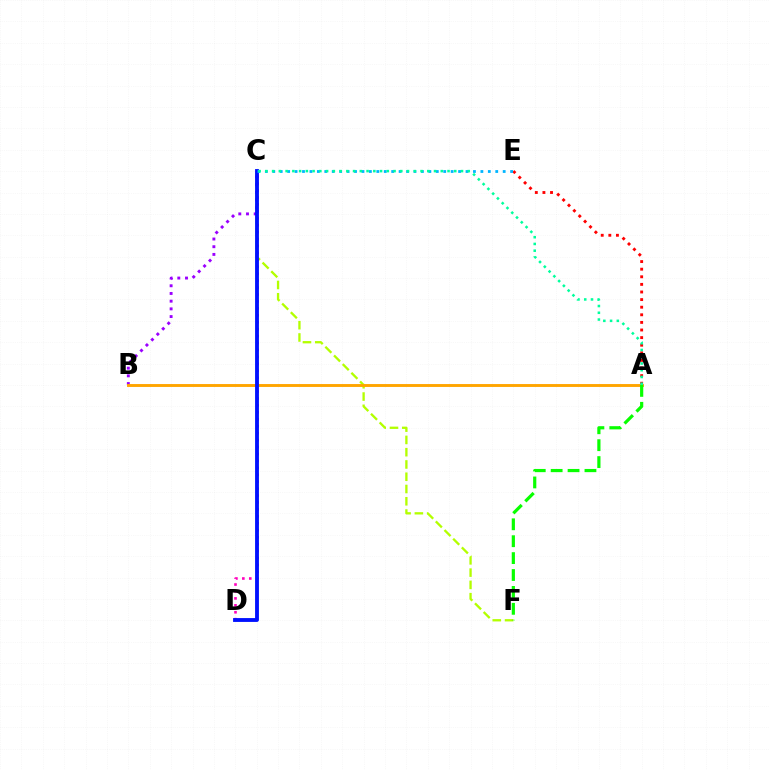{('C', 'F'): [{'color': '#b3ff00', 'line_style': 'dashed', 'thickness': 1.67}], ('C', 'D'): [{'color': '#ff00bd', 'line_style': 'dotted', 'thickness': 1.88}, {'color': '#0010ff', 'line_style': 'solid', 'thickness': 2.77}], ('A', 'E'): [{'color': '#ff0000', 'line_style': 'dotted', 'thickness': 2.07}], ('B', 'C'): [{'color': '#9b00ff', 'line_style': 'dotted', 'thickness': 2.09}], ('A', 'B'): [{'color': '#ffa500', 'line_style': 'solid', 'thickness': 2.08}], ('C', 'E'): [{'color': '#00b5ff', 'line_style': 'dotted', 'thickness': 2.02}], ('A', 'C'): [{'color': '#00ff9d', 'line_style': 'dotted', 'thickness': 1.83}], ('A', 'F'): [{'color': '#08ff00', 'line_style': 'dashed', 'thickness': 2.3}]}